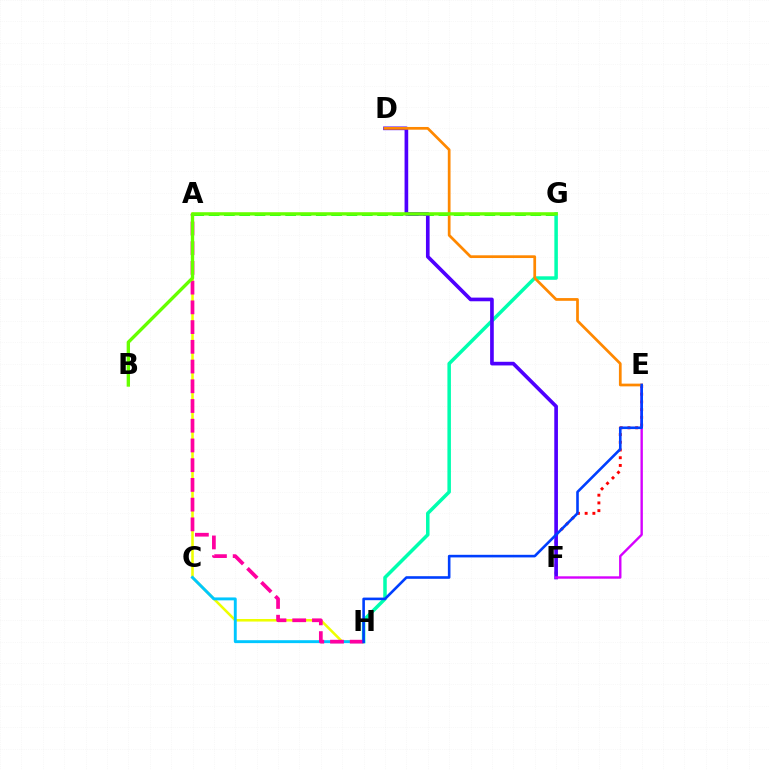{('A', 'H'): [{'color': '#eeff00', 'line_style': 'solid', 'thickness': 1.85}, {'color': '#ff00a0', 'line_style': 'dashed', 'thickness': 2.68}], ('A', 'G'): [{'color': '#00ff27', 'line_style': 'dashed', 'thickness': 2.08}], ('G', 'H'): [{'color': '#00ffaf', 'line_style': 'solid', 'thickness': 2.53}], ('E', 'F'): [{'color': '#ff0000', 'line_style': 'dotted', 'thickness': 2.1}, {'color': '#d600ff', 'line_style': 'solid', 'thickness': 1.72}], ('D', 'F'): [{'color': '#4f00ff', 'line_style': 'solid', 'thickness': 2.64}], ('C', 'H'): [{'color': '#00c7ff', 'line_style': 'solid', 'thickness': 2.1}], ('D', 'E'): [{'color': '#ff8800', 'line_style': 'solid', 'thickness': 1.96}], ('E', 'H'): [{'color': '#003fff', 'line_style': 'solid', 'thickness': 1.88}], ('B', 'G'): [{'color': '#66ff00', 'line_style': 'solid', 'thickness': 2.41}]}